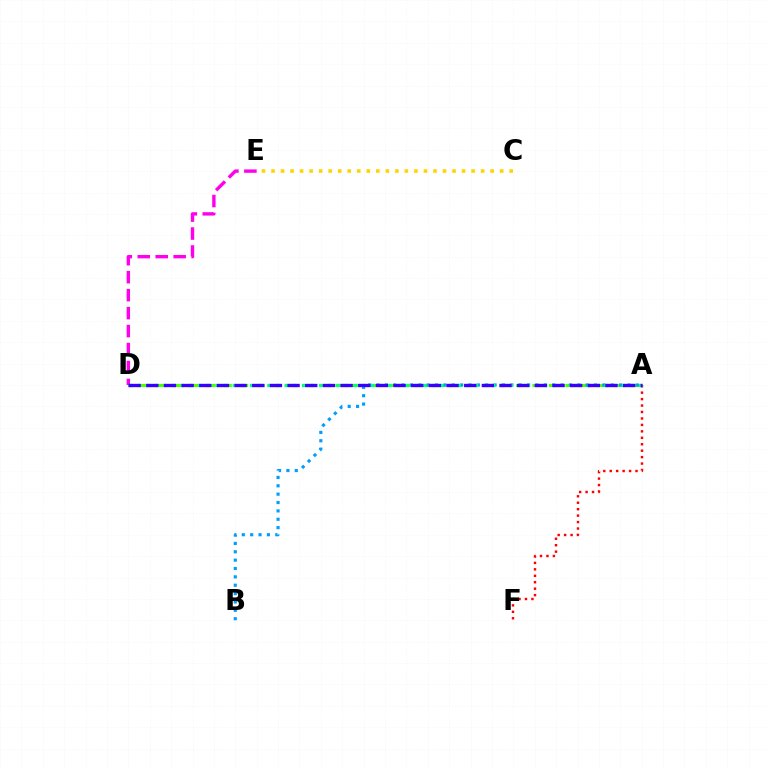{('A', 'D'): [{'color': '#4fff00', 'line_style': 'dashed', 'thickness': 2.23}, {'color': '#00ff86', 'line_style': 'dotted', 'thickness': 2.35}, {'color': '#3700ff', 'line_style': 'dashed', 'thickness': 2.4}], ('D', 'E'): [{'color': '#ff00ed', 'line_style': 'dashed', 'thickness': 2.44}], ('A', 'B'): [{'color': '#009eff', 'line_style': 'dotted', 'thickness': 2.27}], ('C', 'E'): [{'color': '#ffd500', 'line_style': 'dotted', 'thickness': 2.59}], ('A', 'F'): [{'color': '#ff0000', 'line_style': 'dotted', 'thickness': 1.75}]}